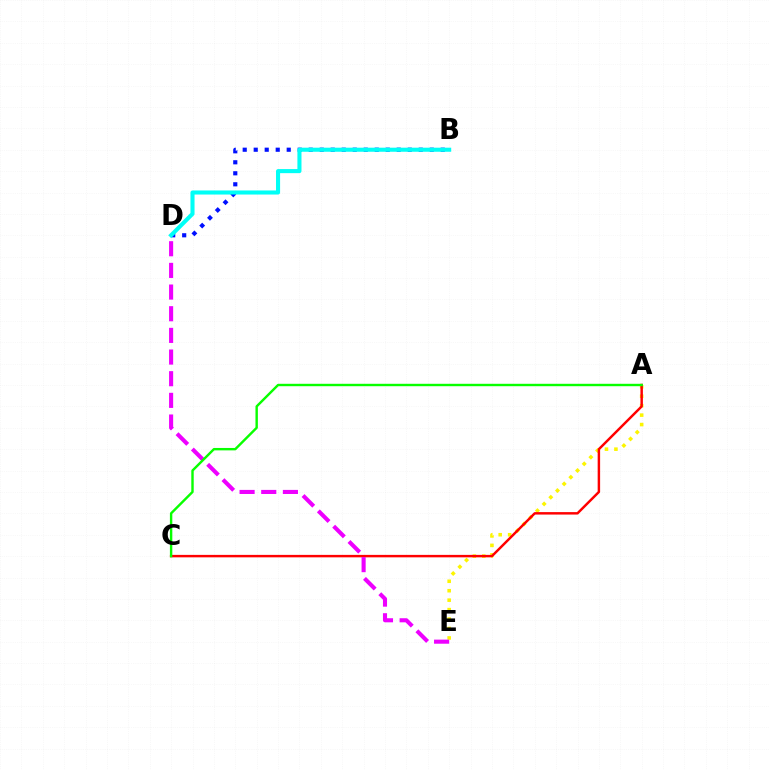{('A', 'E'): [{'color': '#fcf500', 'line_style': 'dotted', 'thickness': 2.57}], ('A', 'C'): [{'color': '#ff0000', 'line_style': 'solid', 'thickness': 1.77}, {'color': '#08ff00', 'line_style': 'solid', 'thickness': 1.73}], ('B', 'D'): [{'color': '#0010ff', 'line_style': 'dotted', 'thickness': 2.99}, {'color': '#00fff6', 'line_style': 'solid', 'thickness': 2.94}], ('D', 'E'): [{'color': '#ee00ff', 'line_style': 'dashed', 'thickness': 2.94}]}